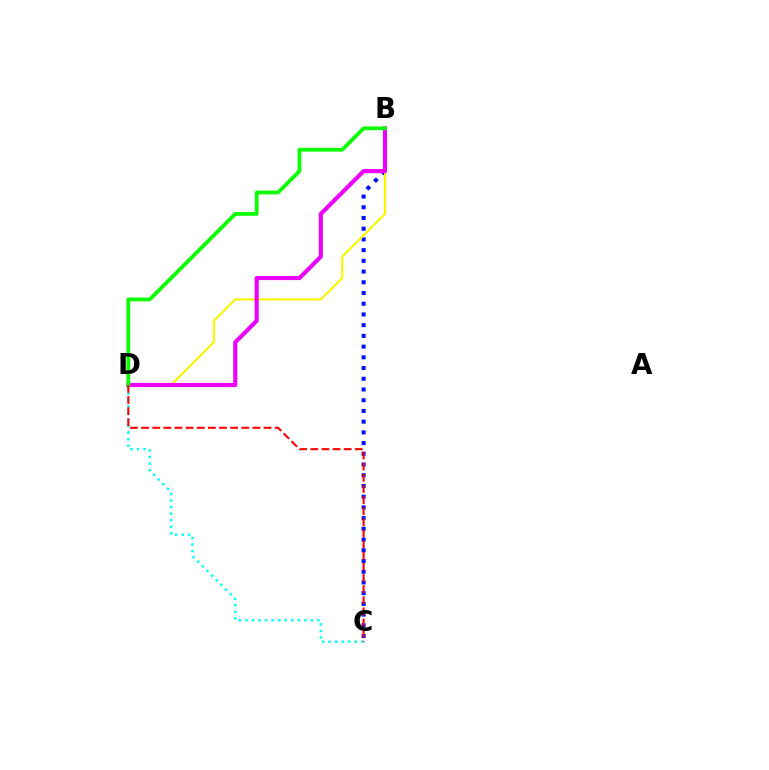{('B', 'C'): [{'color': '#0010ff', 'line_style': 'dotted', 'thickness': 2.91}], ('C', 'D'): [{'color': '#00fff6', 'line_style': 'dotted', 'thickness': 1.78}, {'color': '#ff0000', 'line_style': 'dashed', 'thickness': 1.51}], ('B', 'D'): [{'color': '#fcf500', 'line_style': 'solid', 'thickness': 1.54}, {'color': '#ee00ff', 'line_style': 'solid', 'thickness': 2.95}, {'color': '#08ff00', 'line_style': 'solid', 'thickness': 2.7}]}